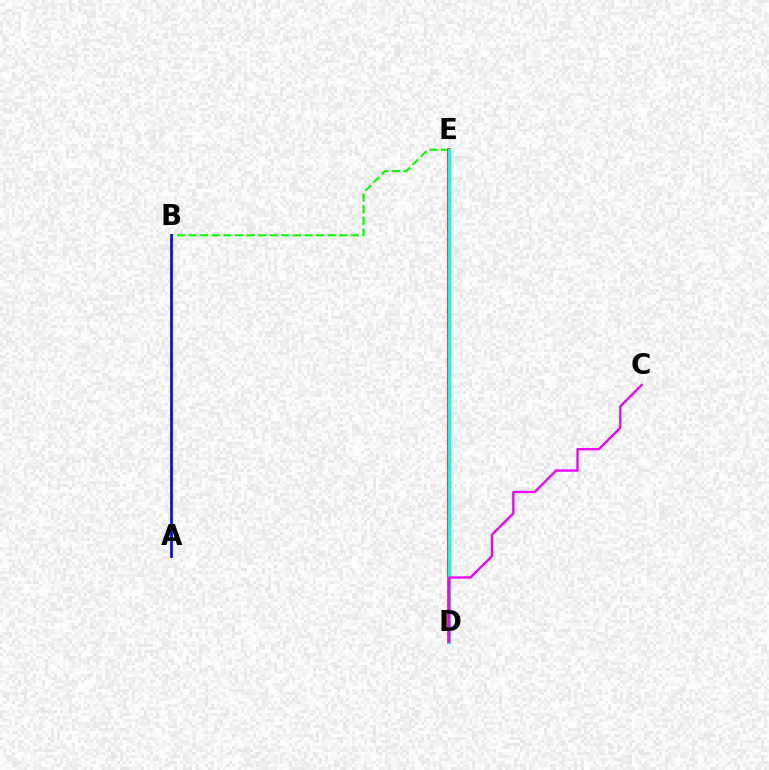{('A', 'B'): [{'color': '#fcf500', 'line_style': 'dashed', 'thickness': 1.59}, {'color': '#0010ff', 'line_style': 'solid', 'thickness': 1.98}], ('B', 'E'): [{'color': '#08ff00', 'line_style': 'dashed', 'thickness': 1.58}], ('D', 'E'): [{'color': '#ff0000', 'line_style': 'solid', 'thickness': 2.54}, {'color': '#00fff6', 'line_style': 'solid', 'thickness': 2.27}], ('C', 'D'): [{'color': '#ee00ff', 'line_style': 'solid', 'thickness': 1.68}]}